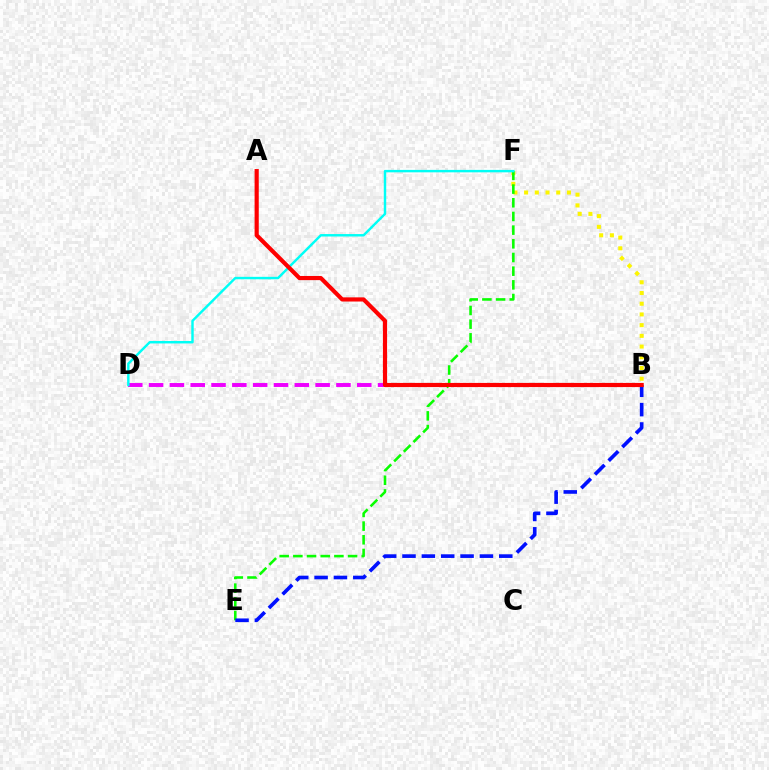{('B', 'F'): [{'color': '#fcf500', 'line_style': 'dotted', 'thickness': 2.91}], ('E', 'F'): [{'color': '#08ff00', 'line_style': 'dashed', 'thickness': 1.86}], ('B', 'D'): [{'color': '#ee00ff', 'line_style': 'dashed', 'thickness': 2.83}], ('B', 'E'): [{'color': '#0010ff', 'line_style': 'dashed', 'thickness': 2.63}], ('D', 'F'): [{'color': '#00fff6', 'line_style': 'solid', 'thickness': 1.75}], ('A', 'B'): [{'color': '#ff0000', 'line_style': 'solid', 'thickness': 2.99}]}